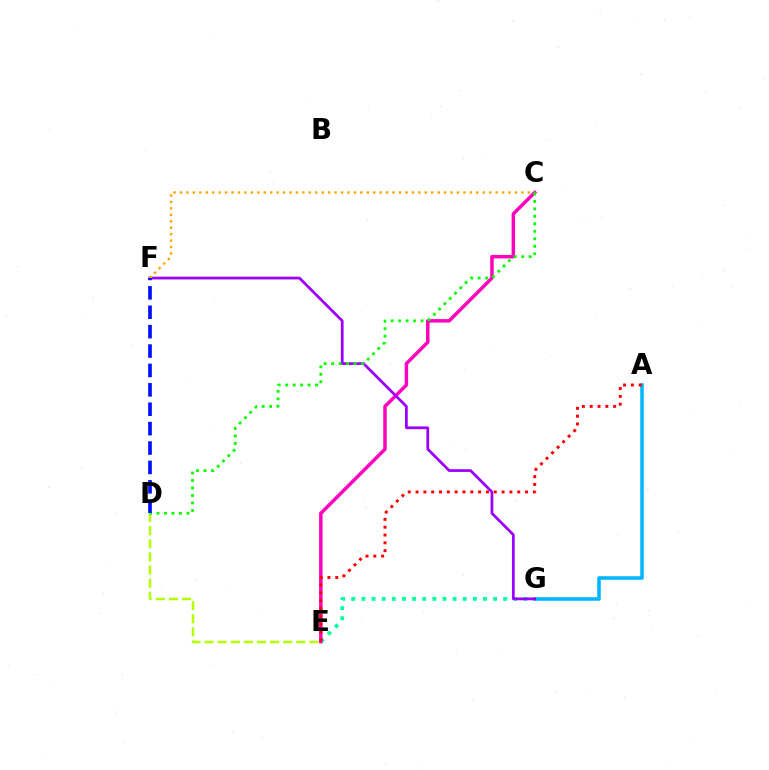{('E', 'G'): [{'color': '#00ff9d', 'line_style': 'dotted', 'thickness': 2.75}], ('C', 'E'): [{'color': '#ff00bd', 'line_style': 'solid', 'thickness': 2.5}], ('A', 'G'): [{'color': '#00b5ff', 'line_style': 'solid', 'thickness': 2.55}], ('D', 'E'): [{'color': '#b3ff00', 'line_style': 'dashed', 'thickness': 1.78}], ('F', 'G'): [{'color': '#9b00ff', 'line_style': 'solid', 'thickness': 1.98}], ('C', 'F'): [{'color': '#ffa500', 'line_style': 'dotted', 'thickness': 1.75}], ('C', 'D'): [{'color': '#08ff00', 'line_style': 'dotted', 'thickness': 2.03}], ('A', 'E'): [{'color': '#ff0000', 'line_style': 'dotted', 'thickness': 2.13}], ('D', 'F'): [{'color': '#0010ff', 'line_style': 'dashed', 'thickness': 2.64}]}